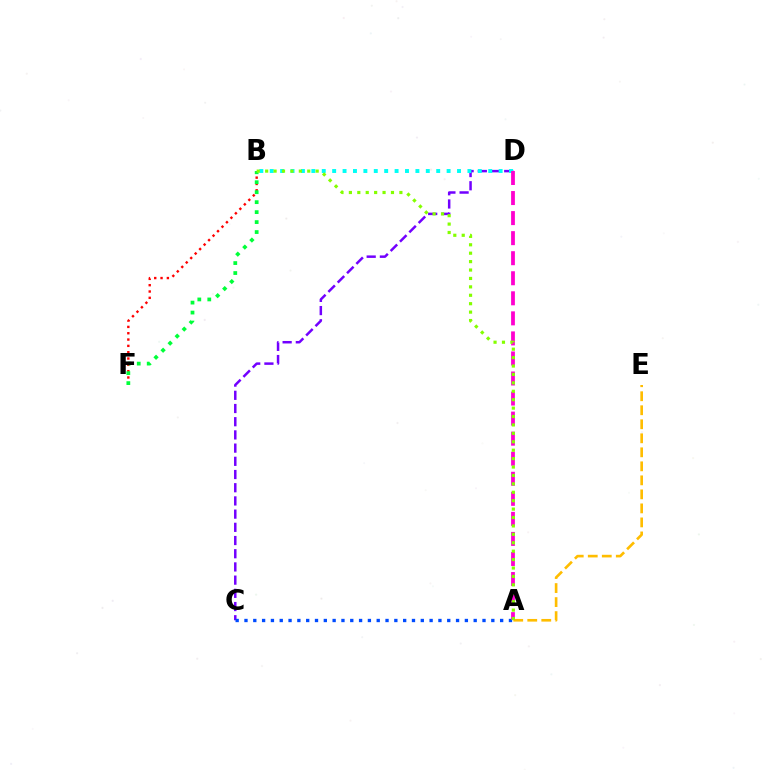{('C', 'D'): [{'color': '#7200ff', 'line_style': 'dashed', 'thickness': 1.79}], ('A', 'E'): [{'color': '#ffbd00', 'line_style': 'dashed', 'thickness': 1.9}], ('B', 'D'): [{'color': '#00fff6', 'line_style': 'dotted', 'thickness': 2.83}], ('A', 'C'): [{'color': '#004bff', 'line_style': 'dotted', 'thickness': 2.4}], ('B', 'F'): [{'color': '#ff0000', 'line_style': 'dotted', 'thickness': 1.72}, {'color': '#00ff39', 'line_style': 'dotted', 'thickness': 2.71}], ('A', 'D'): [{'color': '#ff00cf', 'line_style': 'dashed', 'thickness': 2.72}], ('A', 'B'): [{'color': '#84ff00', 'line_style': 'dotted', 'thickness': 2.29}]}